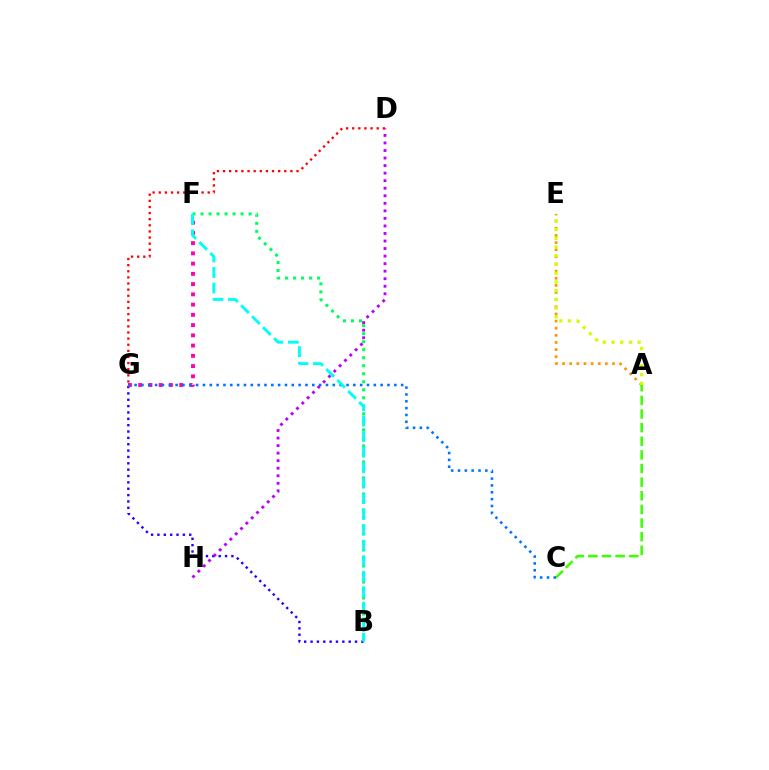{('A', 'E'): [{'color': '#ff9400', 'line_style': 'dotted', 'thickness': 1.94}, {'color': '#d1ff00', 'line_style': 'dotted', 'thickness': 2.37}], ('B', 'G'): [{'color': '#2500ff', 'line_style': 'dotted', 'thickness': 1.73}], ('F', 'G'): [{'color': '#ff00ac', 'line_style': 'dotted', 'thickness': 2.78}], ('A', 'C'): [{'color': '#3dff00', 'line_style': 'dashed', 'thickness': 1.85}], ('C', 'G'): [{'color': '#0074ff', 'line_style': 'dotted', 'thickness': 1.86}], ('D', 'H'): [{'color': '#b900ff', 'line_style': 'dotted', 'thickness': 2.05}], ('D', 'G'): [{'color': '#ff0000', 'line_style': 'dotted', 'thickness': 1.66}], ('B', 'F'): [{'color': '#00ff5c', 'line_style': 'dotted', 'thickness': 2.18}, {'color': '#00fff6', 'line_style': 'dashed', 'thickness': 2.11}]}